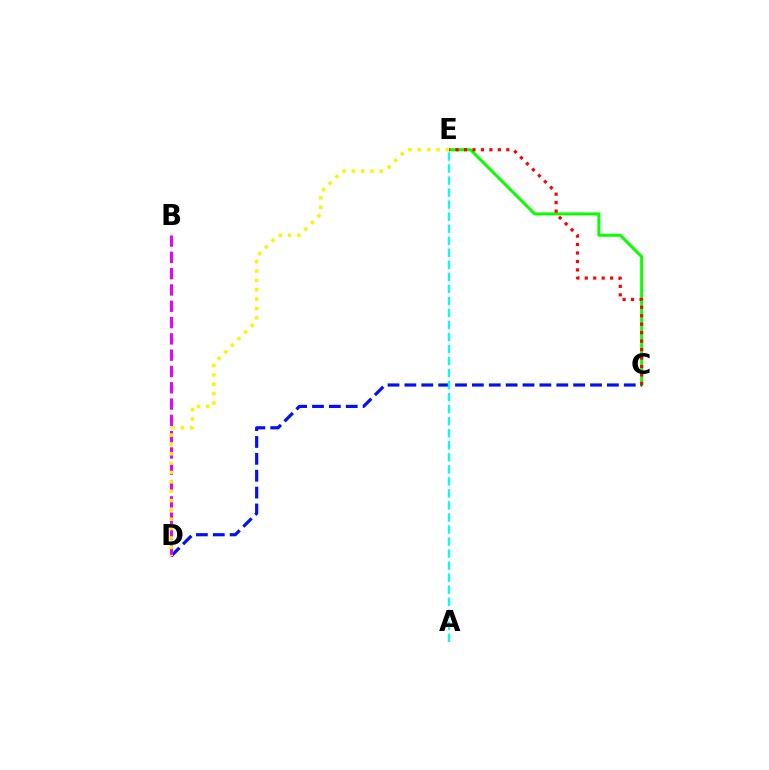{('C', 'E'): [{'color': '#08ff00', 'line_style': 'solid', 'thickness': 2.16}, {'color': '#ff0000', 'line_style': 'dotted', 'thickness': 2.3}], ('C', 'D'): [{'color': '#0010ff', 'line_style': 'dashed', 'thickness': 2.29}], ('A', 'E'): [{'color': '#00fff6', 'line_style': 'dashed', 'thickness': 1.63}], ('B', 'D'): [{'color': '#ee00ff', 'line_style': 'dashed', 'thickness': 2.21}], ('D', 'E'): [{'color': '#fcf500', 'line_style': 'dotted', 'thickness': 2.54}]}